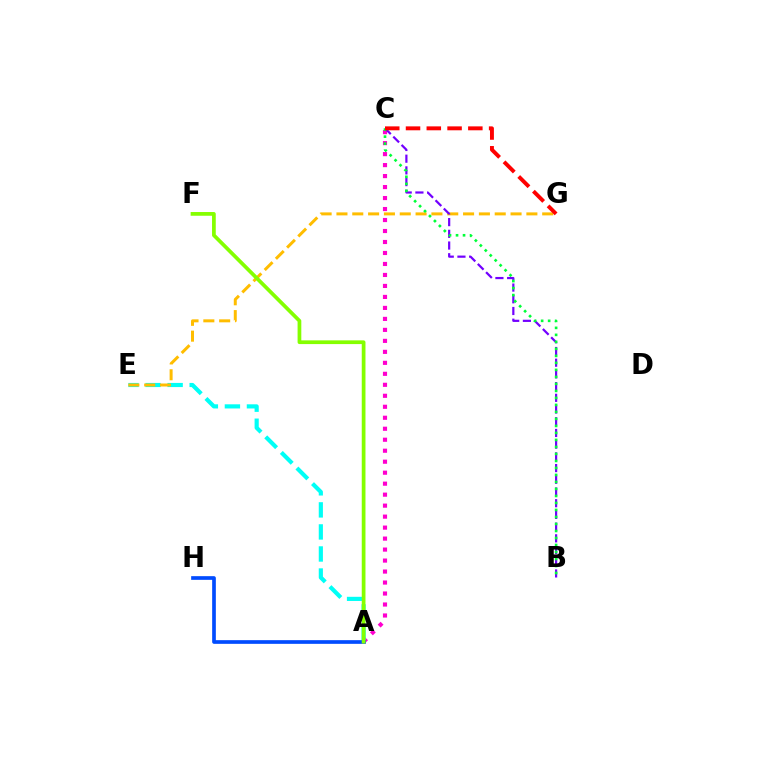{('A', 'C'): [{'color': '#ff00cf', 'line_style': 'dotted', 'thickness': 2.98}], ('A', 'E'): [{'color': '#00fff6', 'line_style': 'dashed', 'thickness': 3.0}], ('E', 'G'): [{'color': '#ffbd00', 'line_style': 'dashed', 'thickness': 2.15}], ('B', 'C'): [{'color': '#7200ff', 'line_style': 'dashed', 'thickness': 1.59}, {'color': '#00ff39', 'line_style': 'dotted', 'thickness': 1.9}], ('A', 'H'): [{'color': '#004bff', 'line_style': 'solid', 'thickness': 2.65}], ('A', 'F'): [{'color': '#84ff00', 'line_style': 'solid', 'thickness': 2.68}], ('C', 'G'): [{'color': '#ff0000', 'line_style': 'dashed', 'thickness': 2.82}]}